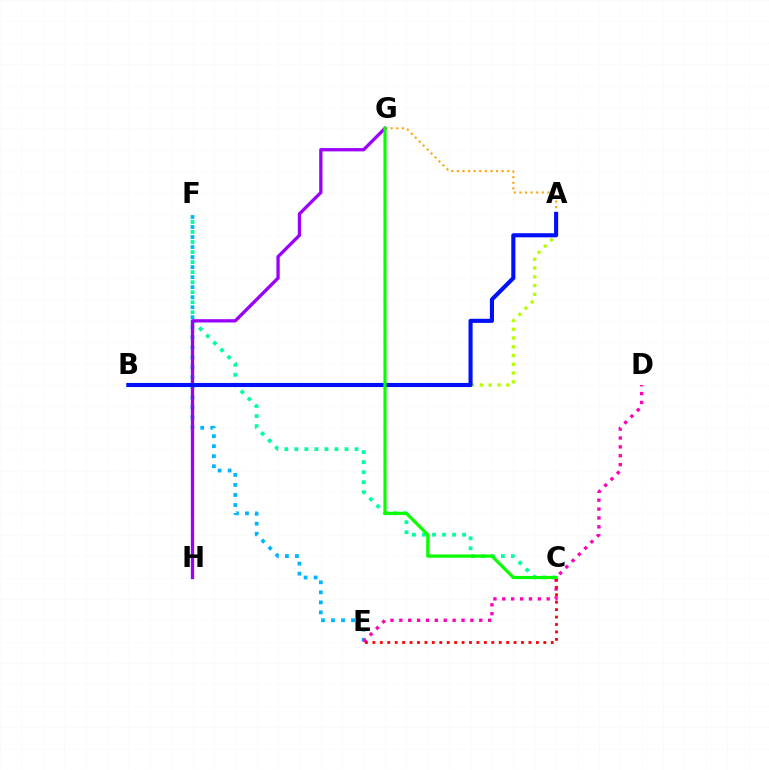{('C', 'F'): [{'color': '#00ff9d', 'line_style': 'dotted', 'thickness': 2.73}], ('A', 'G'): [{'color': '#ffa500', 'line_style': 'dotted', 'thickness': 1.52}], ('E', 'F'): [{'color': '#00b5ff', 'line_style': 'dotted', 'thickness': 2.72}], ('A', 'B'): [{'color': '#b3ff00', 'line_style': 'dotted', 'thickness': 2.38}, {'color': '#0010ff', 'line_style': 'solid', 'thickness': 2.95}], ('D', 'E'): [{'color': '#ff00bd', 'line_style': 'dotted', 'thickness': 2.41}], ('G', 'H'): [{'color': '#9b00ff', 'line_style': 'solid', 'thickness': 2.37}], ('C', 'E'): [{'color': '#ff0000', 'line_style': 'dotted', 'thickness': 2.02}], ('C', 'G'): [{'color': '#08ff00', 'line_style': 'solid', 'thickness': 2.29}]}